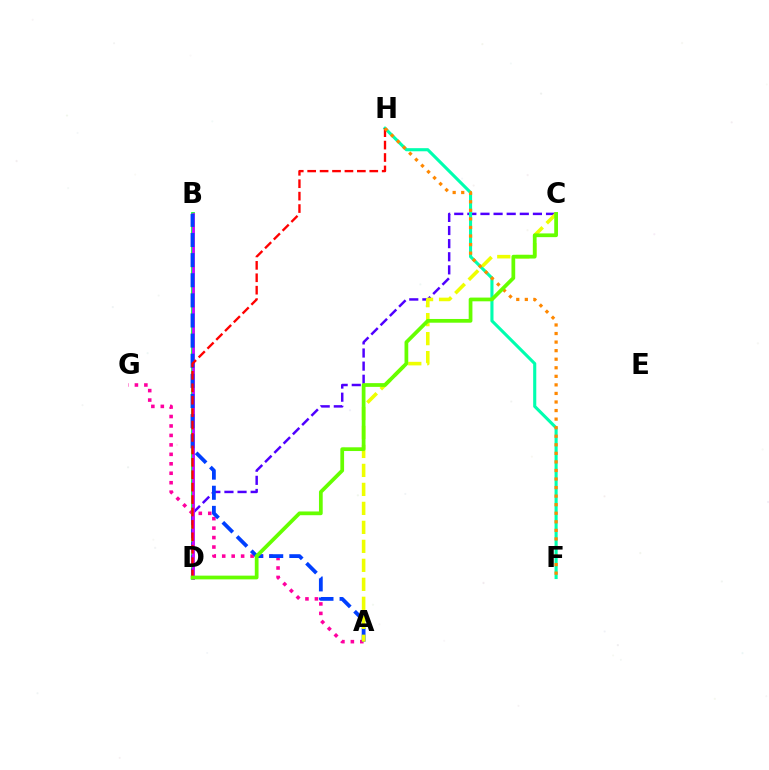{('A', 'G'): [{'color': '#ff00a0', 'line_style': 'dotted', 'thickness': 2.57}], ('B', 'D'): [{'color': '#00ff27', 'line_style': 'solid', 'thickness': 2.68}, {'color': '#00c7ff', 'line_style': 'dashed', 'thickness': 1.81}, {'color': '#d600ff', 'line_style': 'solid', 'thickness': 1.94}], ('C', 'D'): [{'color': '#4f00ff', 'line_style': 'dashed', 'thickness': 1.78}, {'color': '#66ff00', 'line_style': 'solid', 'thickness': 2.69}], ('F', 'H'): [{'color': '#00ffaf', 'line_style': 'solid', 'thickness': 2.24}, {'color': '#ff8800', 'line_style': 'dotted', 'thickness': 2.33}], ('A', 'B'): [{'color': '#003fff', 'line_style': 'dashed', 'thickness': 2.73}], ('A', 'C'): [{'color': '#eeff00', 'line_style': 'dashed', 'thickness': 2.58}], ('D', 'H'): [{'color': '#ff0000', 'line_style': 'dashed', 'thickness': 1.69}]}